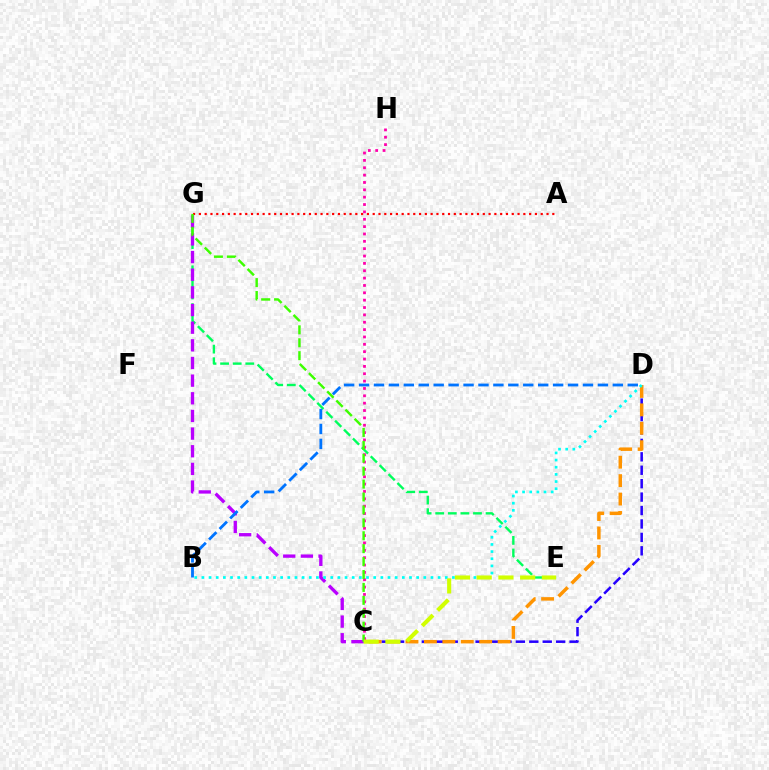{('E', 'G'): [{'color': '#00ff5c', 'line_style': 'dashed', 'thickness': 1.71}], ('A', 'G'): [{'color': '#ff0000', 'line_style': 'dotted', 'thickness': 1.57}], ('C', 'G'): [{'color': '#b900ff', 'line_style': 'dashed', 'thickness': 2.4}, {'color': '#3dff00', 'line_style': 'dashed', 'thickness': 1.75}], ('C', 'H'): [{'color': '#ff00ac', 'line_style': 'dotted', 'thickness': 2.0}], ('B', 'D'): [{'color': '#0074ff', 'line_style': 'dashed', 'thickness': 2.03}, {'color': '#00fff6', 'line_style': 'dotted', 'thickness': 1.94}], ('C', 'D'): [{'color': '#2500ff', 'line_style': 'dashed', 'thickness': 1.82}, {'color': '#ff9400', 'line_style': 'dashed', 'thickness': 2.5}], ('C', 'E'): [{'color': '#d1ff00', 'line_style': 'dashed', 'thickness': 2.95}]}